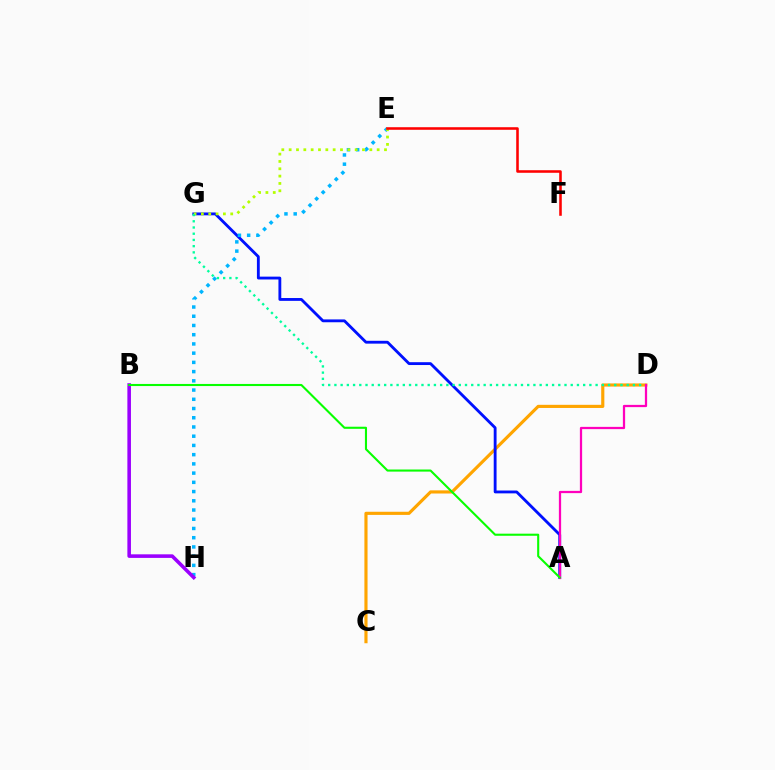{('C', 'D'): [{'color': '#ffa500', 'line_style': 'solid', 'thickness': 2.26}], ('A', 'G'): [{'color': '#0010ff', 'line_style': 'solid', 'thickness': 2.04}], ('E', 'H'): [{'color': '#00b5ff', 'line_style': 'dotted', 'thickness': 2.51}], ('E', 'G'): [{'color': '#b3ff00', 'line_style': 'dotted', 'thickness': 1.99}], ('D', 'G'): [{'color': '#00ff9d', 'line_style': 'dotted', 'thickness': 1.69}], ('A', 'D'): [{'color': '#ff00bd', 'line_style': 'solid', 'thickness': 1.62}], ('E', 'F'): [{'color': '#ff0000', 'line_style': 'solid', 'thickness': 1.85}], ('B', 'H'): [{'color': '#9b00ff', 'line_style': 'solid', 'thickness': 2.58}], ('A', 'B'): [{'color': '#08ff00', 'line_style': 'solid', 'thickness': 1.51}]}